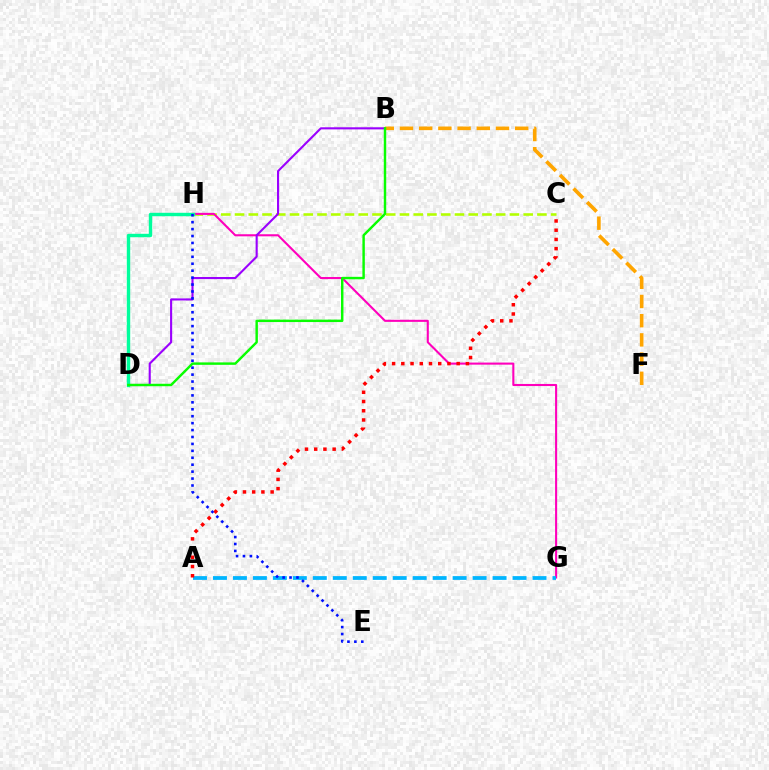{('C', 'H'): [{'color': '#b3ff00', 'line_style': 'dashed', 'thickness': 1.87}], ('G', 'H'): [{'color': '#ff00bd', 'line_style': 'solid', 'thickness': 1.5}], ('B', 'D'): [{'color': '#9b00ff', 'line_style': 'solid', 'thickness': 1.52}, {'color': '#08ff00', 'line_style': 'solid', 'thickness': 1.75}], ('B', 'F'): [{'color': '#ffa500', 'line_style': 'dashed', 'thickness': 2.61}], ('D', 'H'): [{'color': '#00ff9d', 'line_style': 'solid', 'thickness': 2.45}], ('A', 'G'): [{'color': '#00b5ff', 'line_style': 'dashed', 'thickness': 2.71}], ('A', 'C'): [{'color': '#ff0000', 'line_style': 'dotted', 'thickness': 2.51}], ('E', 'H'): [{'color': '#0010ff', 'line_style': 'dotted', 'thickness': 1.88}]}